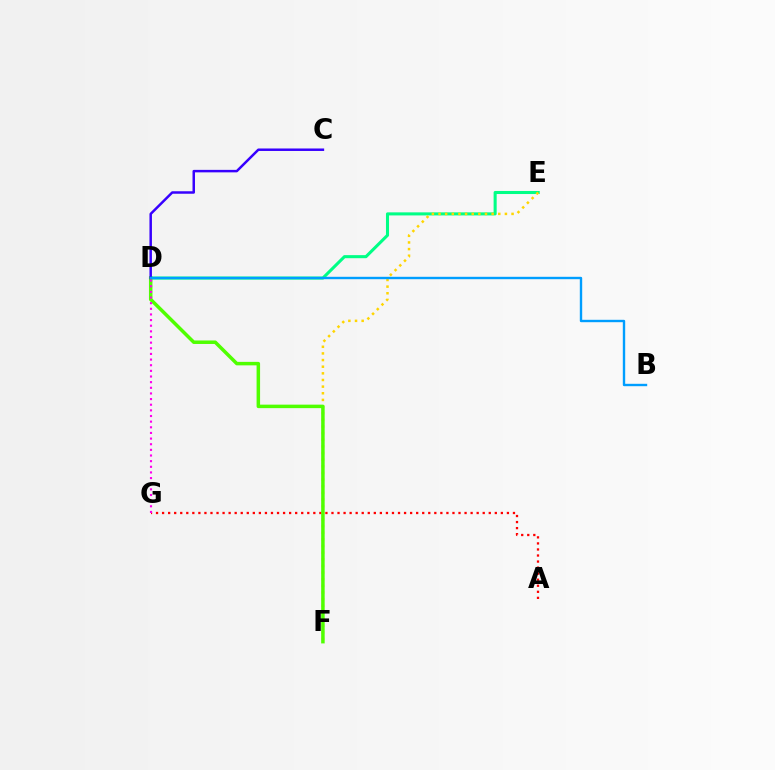{('D', 'E'): [{'color': '#00ff86', 'line_style': 'solid', 'thickness': 2.21}], ('A', 'G'): [{'color': '#ff0000', 'line_style': 'dotted', 'thickness': 1.64}], ('E', 'F'): [{'color': '#ffd500', 'line_style': 'dotted', 'thickness': 1.8}], ('D', 'F'): [{'color': '#4fff00', 'line_style': 'solid', 'thickness': 2.51}], ('C', 'D'): [{'color': '#3700ff', 'line_style': 'solid', 'thickness': 1.79}], ('B', 'D'): [{'color': '#009eff', 'line_style': 'solid', 'thickness': 1.72}], ('D', 'G'): [{'color': '#ff00ed', 'line_style': 'dotted', 'thickness': 1.53}]}